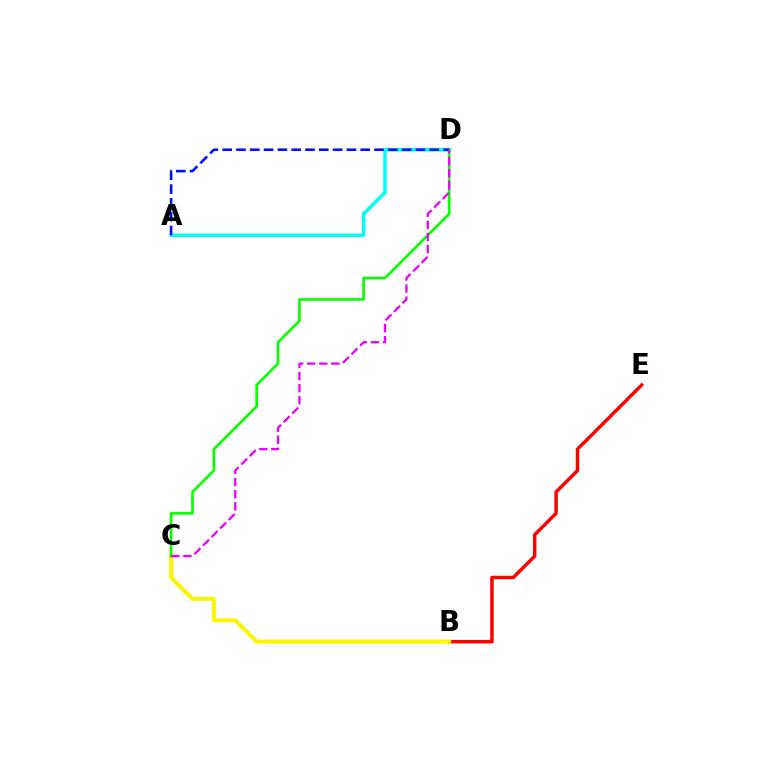{('A', 'D'): [{'color': '#00fff6', 'line_style': 'solid', 'thickness': 2.54}, {'color': '#0010ff', 'line_style': 'dashed', 'thickness': 1.88}], ('B', 'E'): [{'color': '#ff0000', 'line_style': 'solid', 'thickness': 2.48}], ('B', 'C'): [{'color': '#fcf500', 'line_style': 'solid', 'thickness': 2.88}], ('C', 'D'): [{'color': '#08ff00', 'line_style': 'solid', 'thickness': 1.9}, {'color': '#ee00ff', 'line_style': 'dashed', 'thickness': 1.64}]}